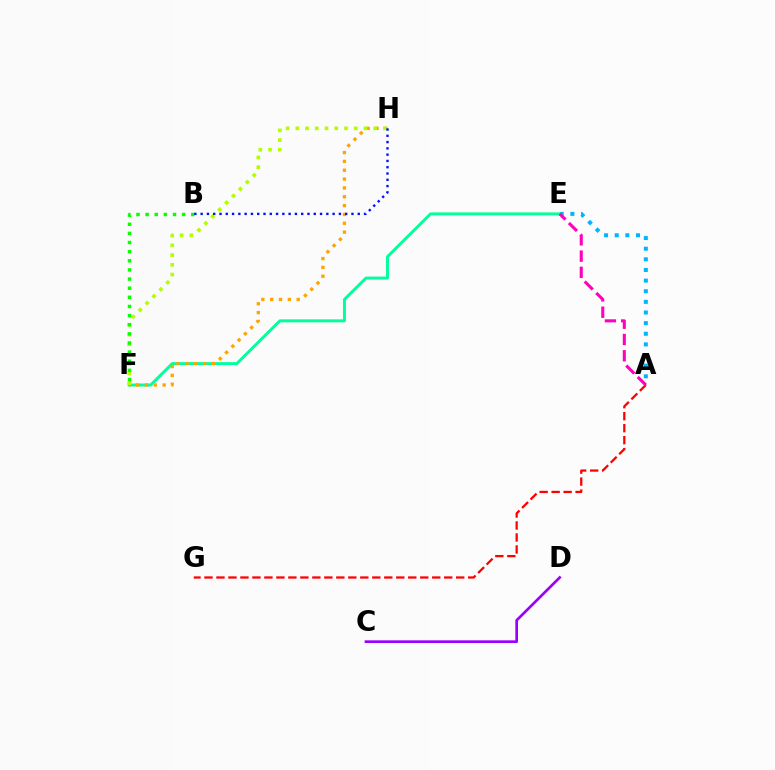{('A', 'E'): [{'color': '#00b5ff', 'line_style': 'dotted', 'thickness': 2.89}, {'color': '#ff00bd', 'line_style': 'dashed', 'thickness': 2.21}], ('C', 'D'): [{'color': '#9b00ff', 'line_style': 'solid', 'thickness': 1.92}], ('A', 'G'): [{'color': '#ff0000', 'line_style': 'dashed', 'thickness': 1.63}], ('E', 'F'): [{'color': '#00ff9d', 'line_style': 'solid', 'thickness': 2.12}], ('F', 'H'): [{'color': '#ffa500', 'line_style': 'dotted', 'thickness': 2.4}, {'color': '#b3ff00', 'line_style': 'dotted', 'thickness': 2.64}], ('B', 'F'): [{'color': '#08ff00', 'line_style': 'dotted', 'thickness': 2.48}], ('B', 'H'): [{'color': '#0010ff', 'line_style': 'dotted', 'thickness': 1.71}]}